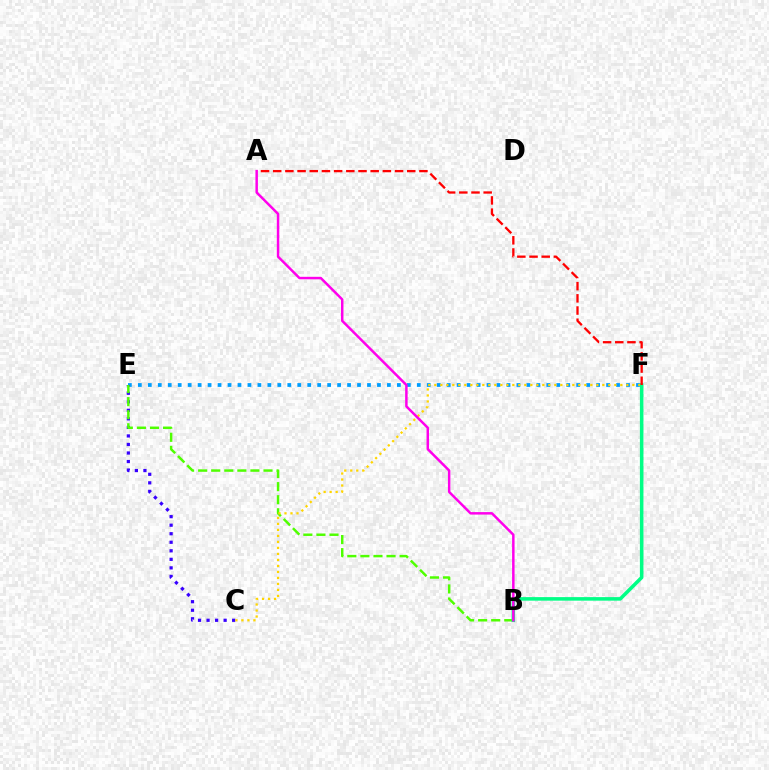{('E', 'F'): [{'color': '#009eff', 'line_style': 'dotted', 'thickness': 2.71}], ('C', 'E'): [{'color': '#3700ff', 'line_style': 'dotted', 'thickness': 2.32}], ('B', 'E'): [{'color': '#4fff00', 'line_style': 'dashed', 'thickness': 1.78}], ('C', 'F'): [{'color': '#ffd500', 'line_style': 'dotted', 'thickness': 1.63}], ('B', 'F'): [{'color': '#00ff86', 'line_style': 'solid', 'thickness': 2.55}], ('A', 'F'): [{'color': '#ff0000', 'line_style': 'dashed', 'thickness': 1.66}], ('A', 'B'): [{'color': '#ff00ed', 'line_style': 'solid', 'thickness': 1.79}]}